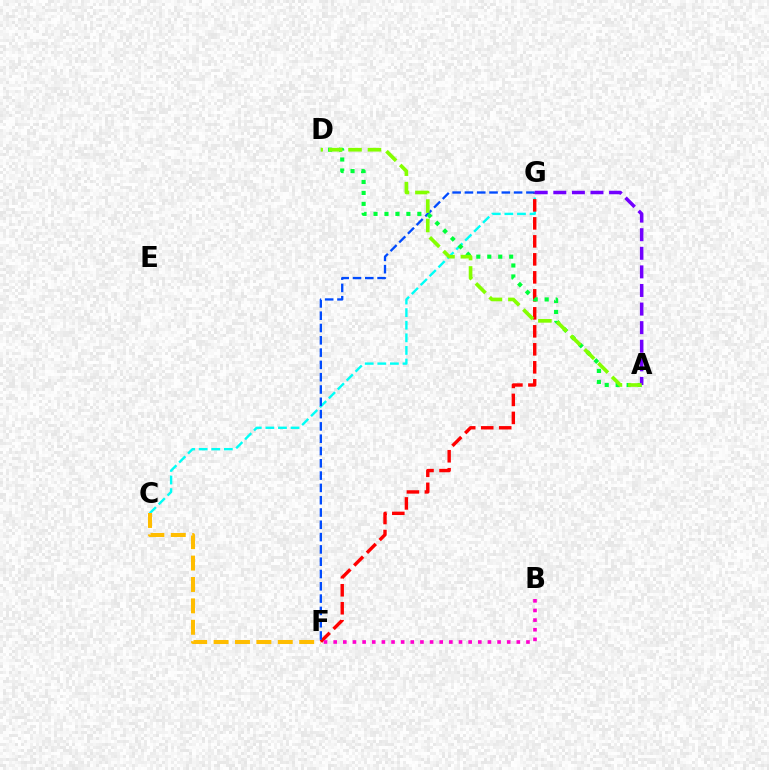{('C', 'G'): [{'color': '#00fff6', 'line_style': 'dashed', 'thickness': 1.71}], ('C', 'F'): [{'color': '#ffbd00', 'line_style': 'dashed', 'thickness': 2.91}], ('F', 'G'): [{'color': '#ff0000', 'line_style': 'dashed', 'thickness': 2.44}, {'color': '#004bff', 'line_style': 'dashed', 'thickness': 1.67}], ('A', 'D'): [{'color': '#00ff39', 'line_style': 'dotted', 'thickness': 2.98}, {'color': '#84ff00', 'line_style': 'dashed', 'thickness': 2.64}], ('A', 'G'): [{'color': '#7200ff', 'line_style': 'dashed', 'thickness': 2.53}], ('B', 'F'): [{'color': '#ff00cf', 'line_style': 'dotted', 'thickness': 2.62}]}